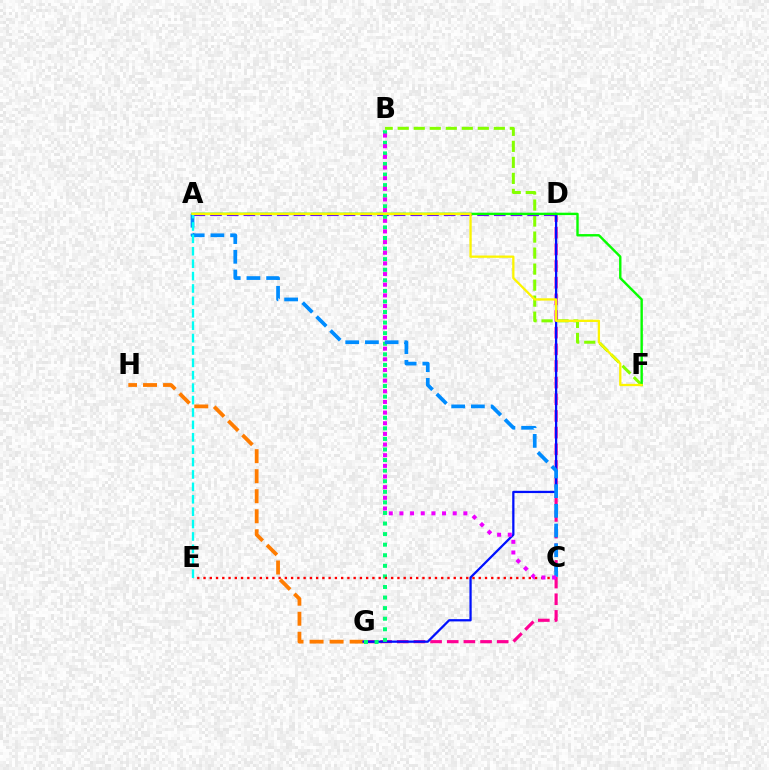{('G', 'H'): [{'color': '#ff7c00', 'line_style': 'dashed', 'thickness': 2.72}], ('B', 'F'): [{'color': '#84ff00', 'line_style': 'dashed', 'thickness': 2.18}], ('D', 'G'): [{'color': '#ff0094', 'line_style': 'dashed', 'thickness': 2.26}, {'color': '#0010ff', 'line_style': 'solid', 'thickness': 1.63}], ('A', 'D'): [{'color': '#7200ff', 'line_style': 'dashed', 'thickness': 2.27}], ('A', 'F'): [{'color': '#08ff00', 'line_style': 'solid', 'thickness': 1.72}, {'color': '#fcf500', 'line_style': 'solid', 'thickness': 1.65}], ('B', 'G'): [{'color': '#00ff74', 'line_style': 'dotted', 'thickness': 2.87}], ('A', 'C'): [{'color': '#008cff', 'line_style': 'dashed', 'thickness': 2.68}], ('C', 'E'): [{'color': '#ff0000', 'line_style': 'dotted', 'thickness': 1.7}], ('A', 'E'): [{'color': '#00fff6', 'line_style': 'dashed', 'thickness': 1.68}], ('B', 'C'): [{'color': '#ee00ff', 'line_style': 'dotted', 'thickness': 2.89}]}